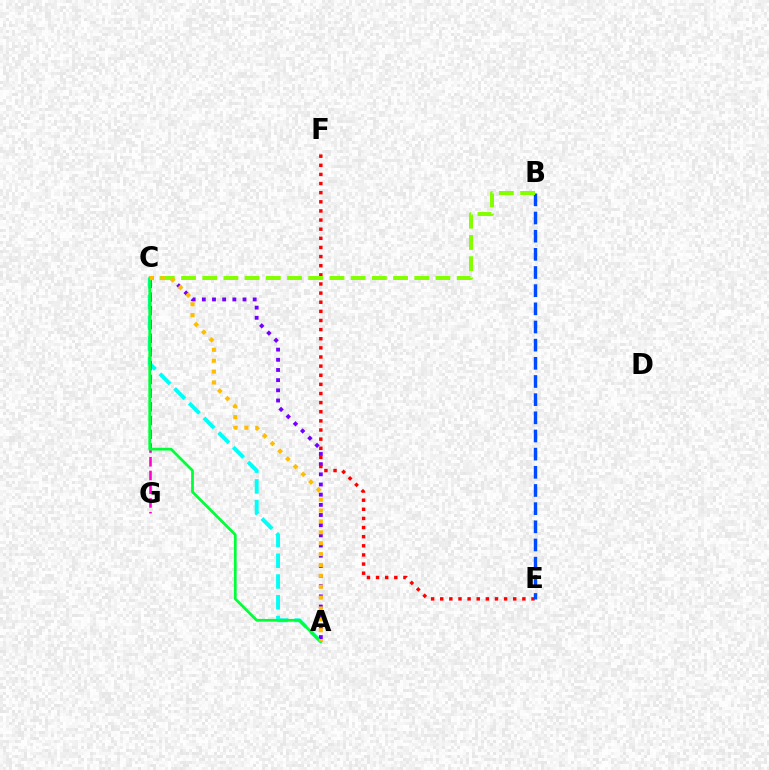{('A', 'C'): [{'color': '#00fff6', 'line_style': 'dashed', 'thickness': 2.82}, {'color': '#7200ff', 'line_style': 'dotted', 'thickness': 2.76}, {'color': '#00ff39', 'line_style': 'solid', 'thickness': 1.98}, {'color': '#ffbd00', 'line_style': 'dotted', 'thickness': 2.96}], ('E', 'F'): [{'color': '#ff0000', 'line_style': 'dotted', 'thickness': 2.48}], ('B', 'E'): [{'color': '#004bff', 'line_style': 'dashed', 'thickness': 2.47}], ('C', 'G'): [{'color': '#ff00cf', 'line_style': 'dashed', 'thickness': 1.86}], ('B', 'C'): [{'color': '#84ff00', 'line_style': 'dashed', 'thickness': 2.88}]}